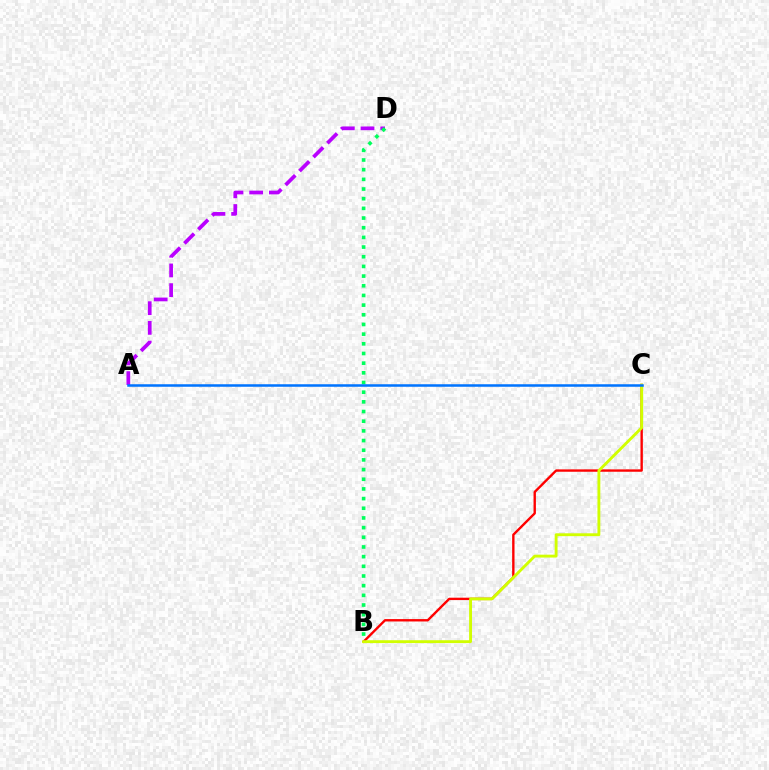{('A', 'D'): [{'color': '#b900ff', 'line_style': 'dashed', 'thickness': 2.68}], ('B', 'D'): [{'color': '#00ff5c', 'line_style': 'dotted', 'thickness': 2.63}], ('B', 'C'): [{'color': '#ff0000', 'line_style': 'solid', 'thickness': 1.71}, {'color': '#d1ff00', 'line_style': 'solid', 'thickness': 2.07}], ('A', 'C'): [{'color': '#0074ff', 'line_style': 'solid', 'thickness': 1.81}]}